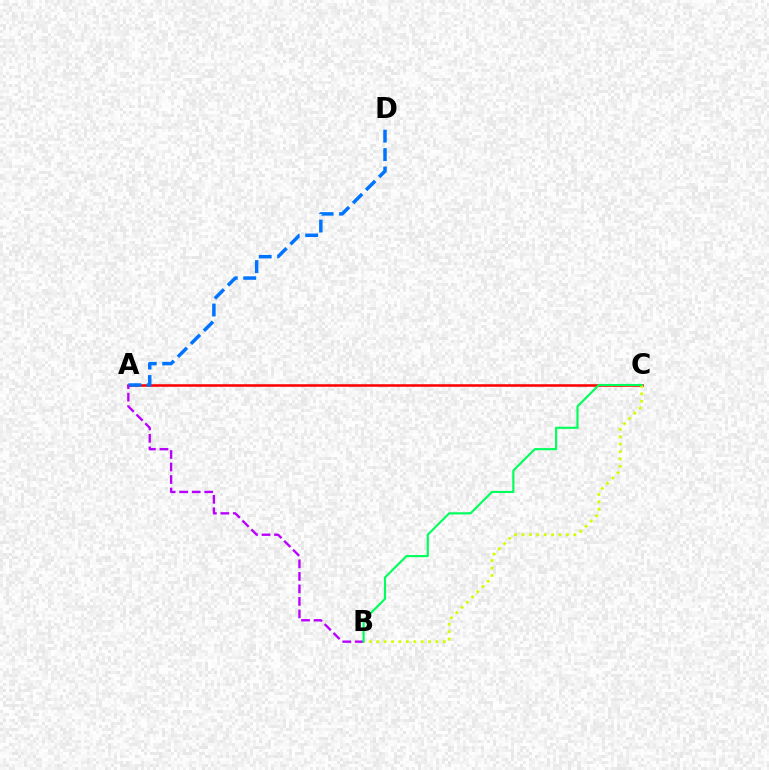{('A', 'C'): [{'color': '#ff0000', 'line_style': 'solid', 'thickness': 1.84}], ('B', 'C'): [{'color': '#d1ff00', 'line_style': 'dotted', 'thickness': 2.01}, {'color': '#00ff5c', 'line_style': 'solid', 'thickness': 1.54}], ('A', 'D'): [{'color': '#0074ff', 'line_style': 'dashed', 'thickness': 2.5}], ('A', 'B'): [{'color': '#b900ff', 'line_style': 'dashed', 'thickness': 1.7}]}